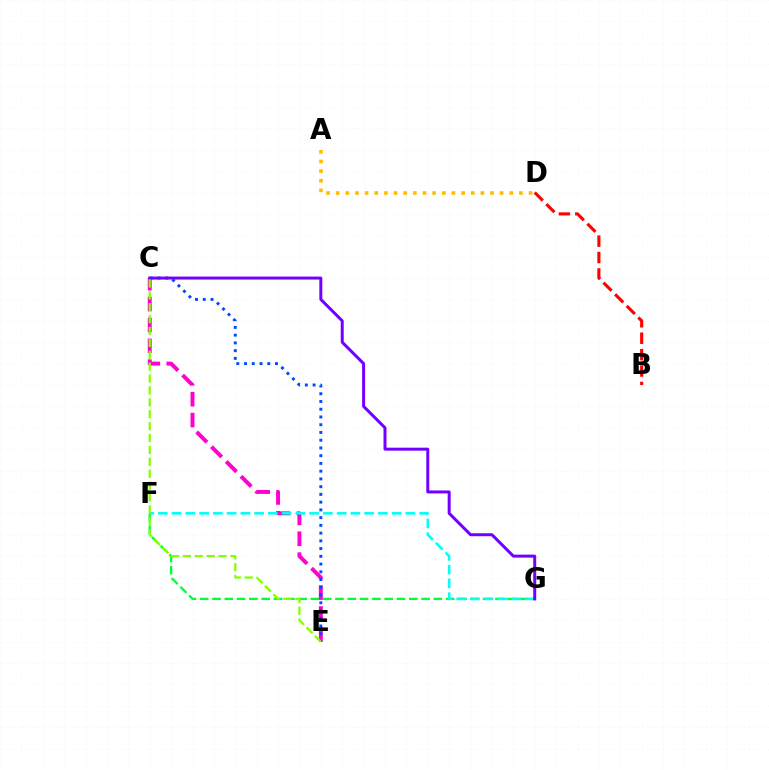{('F', 'G'): [{'color': '#00ff39', 'line_style': 'dashed', 'thickness': 1.67}, {'color': '#00fff6', 'line_style': 'dashed', 'thickness': 1.87}], ('C', 'E'): [{'color': '#ff00cf', 'line_style': 'dashed', 'thickness': 2.84}, {'color': '#004bff', 'line_style': 'dotted', 'thickness': 2.1}, {'color': '#84ff00', 'line_style': 'dashed', 'thickness': 1.62}], ('A', 'D'): [{'color': '#ffbd00', 'line_style': 'dotted', 'thickness': 2.62}], ('B', 'D'): [{'color': '#ff0000', 'line_style': 'dashed', 'thickness': 2.23}], ('C', 'G'): [{'color': '#7200ff', 'line_style': 'solid', 'thickness': 2.15}]}